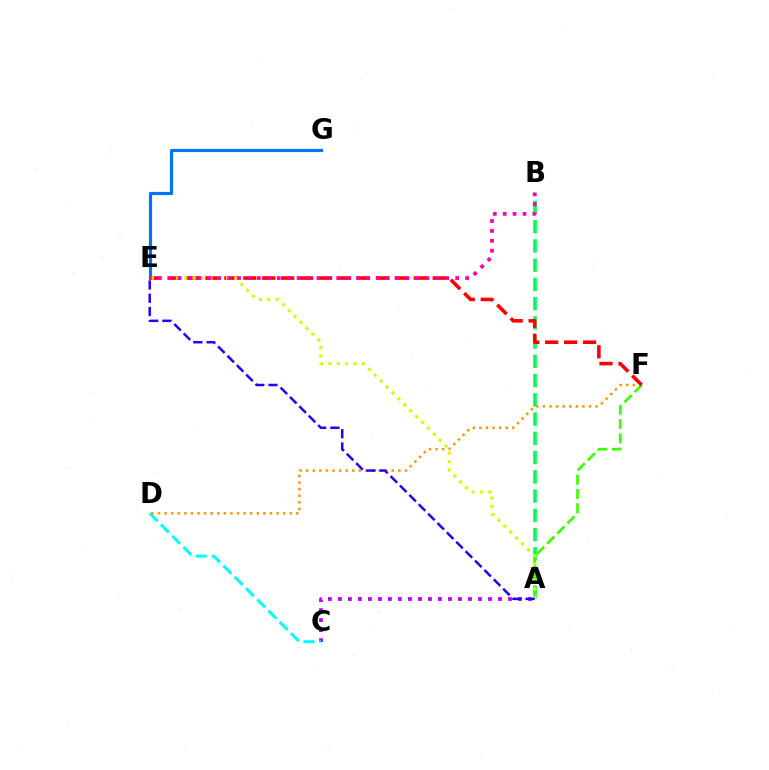{('A', 'B'): [{'color': '#00ff5c', 'line_style': 'dashed', 'thickness': 2.61}], ('A', 'C'): [{'color': '#b900ff', 'line_style': 'dotted', 'thickness': 2.72}], ('C', 'D'): [{'color': '#00fff6', 'line_style': 'dashed', 'thickness': 2.16}], ('D', 'F'): [{'color': '#ff9400', 'line_style': 'dotted', 'thickness': 1.79}], ('E', 'G'): [{'color': '#0074ff', 'line_style': 'solid', 'thickness': 2.28}], ('A', 'F'): [{'color': '#3dff00', 'line_style': 'dashed', 'thickness': 1.94}], ('E', 'F'): [{'color': '#ff0000', 'line_style': 'dashed', 'thickness': 2.57}], ('A', 'E'): [{'color': '#d1ff00', 'line_style': 'dotted', 'thickness': 2.27}, {'color': '#2500ff', 'line_style': 'dashed', 'thickness': 1.8}], ('B', 'E'): [{'color': '#ff00ac', 'line_style': 'dotted', 'thickness': 2.69}]}